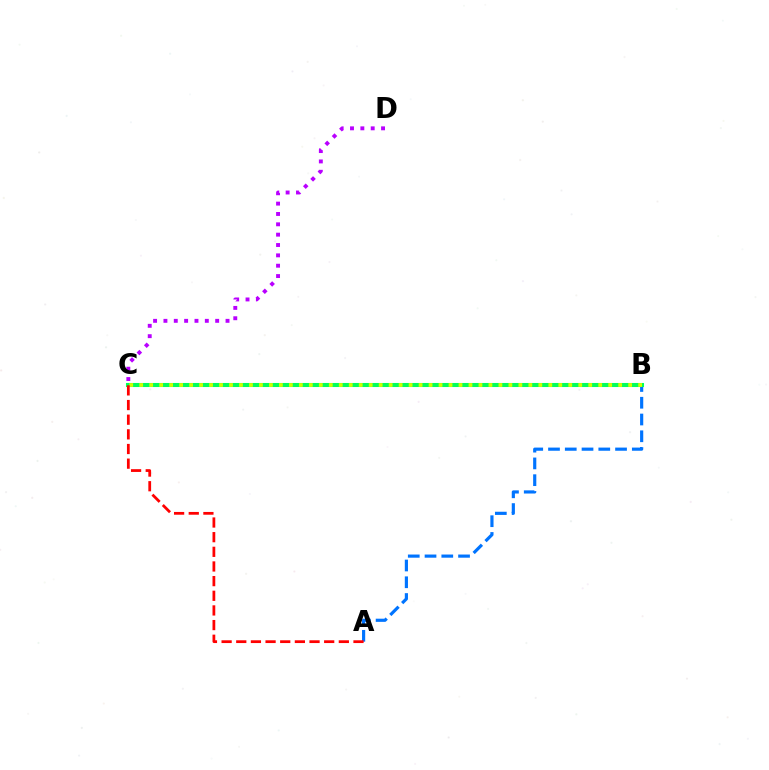{('C', 'D'): [{'color': '#b900ff', 'line_style': 'dotted', 'thickness': 2.81}], ('A', 'B'): [{'color': '#0074ff', 'line_style': 'dashed', 'thickness': 2.28}], ('B', 'C'): [{'color': '#00ff5c', 'line_style': 'solid', 'thickness': 2.92}, {'color': '#d1ff00', 'line_style': 'dotted', 'thickness': 2.71}], ('A', 'C'): [{'color': '#ff0000', 'line_style': 'dashed', 'thickness': 1.99}]}